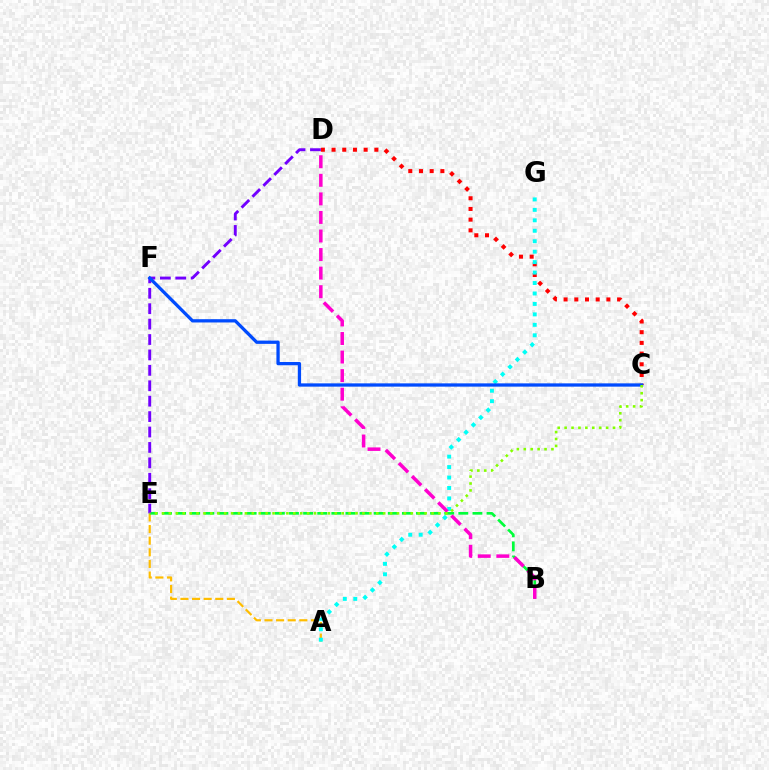{('C', 'D'): [{'color': '#ff0000', 'line_style': 'dotted', 'thickness': 2.91}], ('A', 'E'): [{'color': '#ffbd00', 'line_style': 'dashed', 'thickness': 1.58}], ('B', 'E'): [{'color': '#00ff39', 'line_style': 'dashed', 'thickness': 1.92}], ('A', 'G'): [{'color': '#00fff6', 'line_style': 'dotted', 'thickness': 2.84}], ('D', 'E'): [{'color': '#7200ff', 'line_style': 'dashed', 'thickness': 2.09}], ('C', 'F'): [{'color': '#004bff', 'line_style': 'solid', 'thickness': 2.36}], ('B', 'D'): [{'color': '#ff00cf', 'line_style': 'dashed', 'thickness': 2.52}], ('C', 'E'): [{'color': '#84ff00', 'line_style': 'dotted', 'thickness': 1.88}]}